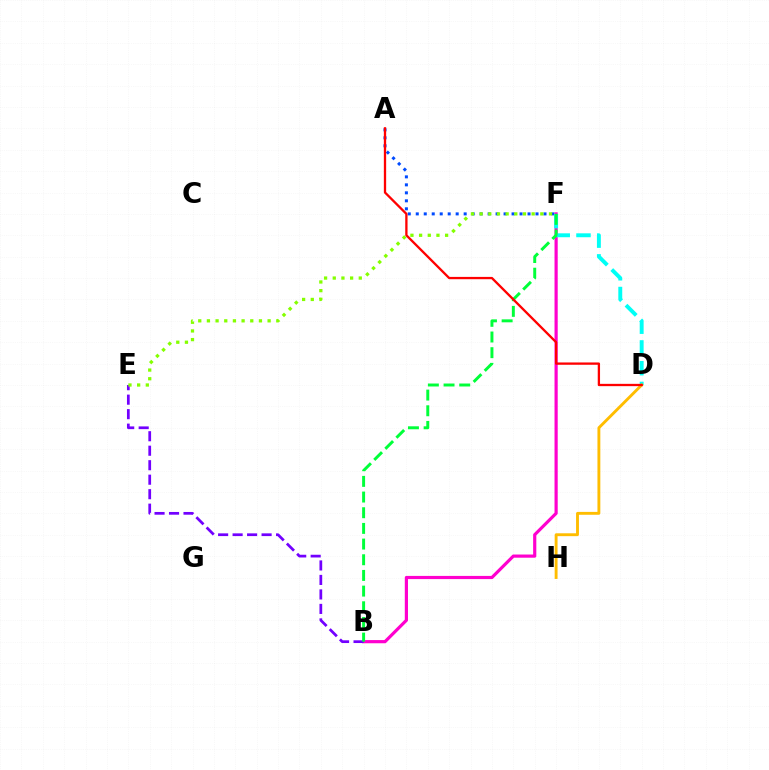{('A', 'F'): [{'color': '#004bff', 'line_style': 'dotted', 'thickness': 2.17}], ('B', 'F'): [{'color': '#ff00cf', 'line_style': 'solid', 'thickness': 2.29}, {'color': '#00ff39', 'line_style': 'dashed', 'thickness': 2.13}], ('D', 'F'): [{'color': '#00fff6', 'line_style': 'dashed', 'thickness': 2.82}], ('B', 'E'): [{'color': '#7200ff', 'line_style': 'dashed', 'thickness': 1.97}], ('D', 'H'): [{'color': '#ffbd00', 'line_style': 'solid', 'thickness': 2.07}], ('E', 'F'): [{'color': '#84ff00', 'line_style': 'dotted', 'thickness': 2.36}], ('A', 'D'): [{'color': '#ff0000', 'line_style': 'solid', 'thickness': 1.66}]}